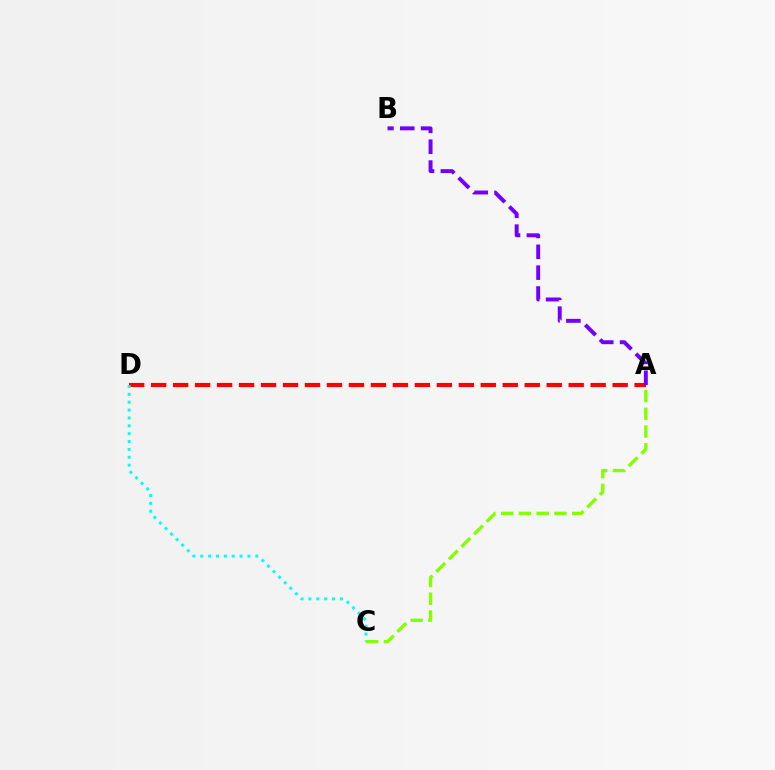{('A', 'D'): [{'color': '#ff0000', 'line_style': 'dashed', 'thickness': 2.99}], ('A', 'B'): [{'color': '#7200ff', 'line_style': 'dashed', 'thickness': 2.83}], ('C', 'D'): [{'color': '#00fff6', 'line_style': 'dotted', 'thickness': 2.14}], ('A', 'C'): [{'color': '#84ff00', 'line_style': 'dashed', 'thickness': 2.41}]}